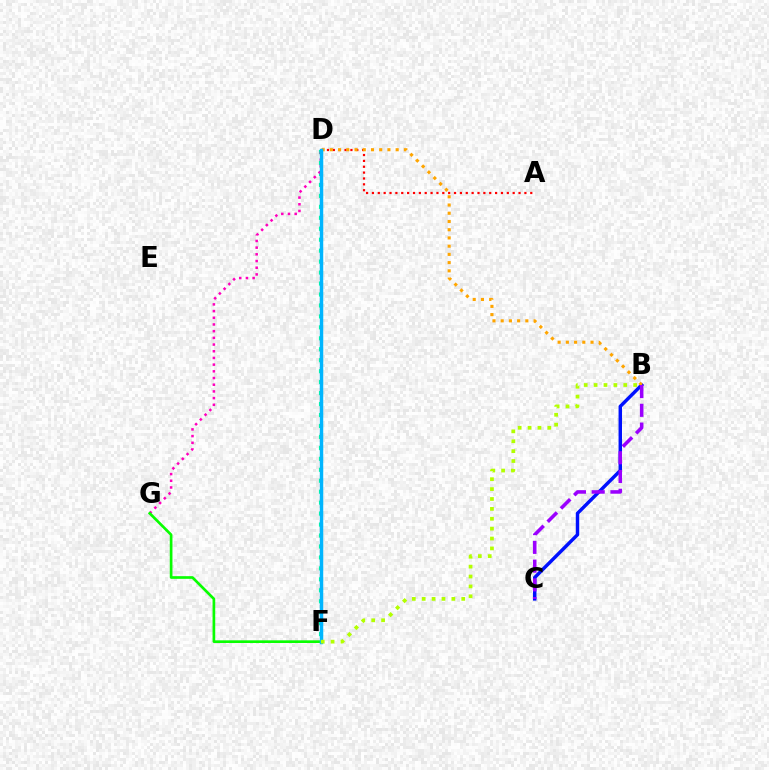{('A', 'D'): [{'color': '#ff0000', 'line_style': 'dotted', 'thickness': 1.59}], ('B', 'C'): [{'color': '#0010ff', 'line_style': 'solid', 'thickness': 2.48}, {'color': '#9b00ff', 'line_style': 'dashed', 'thickness': 2.55}], ('B', 'D'): [{'color': '#ffa500', 'line_style': 'dotted', 'thickness': 2.23}], ('D', 'F'): [{'color': '#00ff9d', 'line_style': 'dotted', 'thickness': 2.98}, {'color': '#00b5ff', 'line_style': 'solid', 'thickness': 2.48}], ('D', 'G'): [{'color': '#ff00bd', 'line_style': 'dotted', 'thickness': 1.82}], ('F', 'G'): [{'color': '#08ff00', 'line_style': 'solid', 'thickness': 1.93}], ('B', 'F'): [{'color': '#b3ff00', 'line_style': 'dotted', 'thickness': 2.69}]}